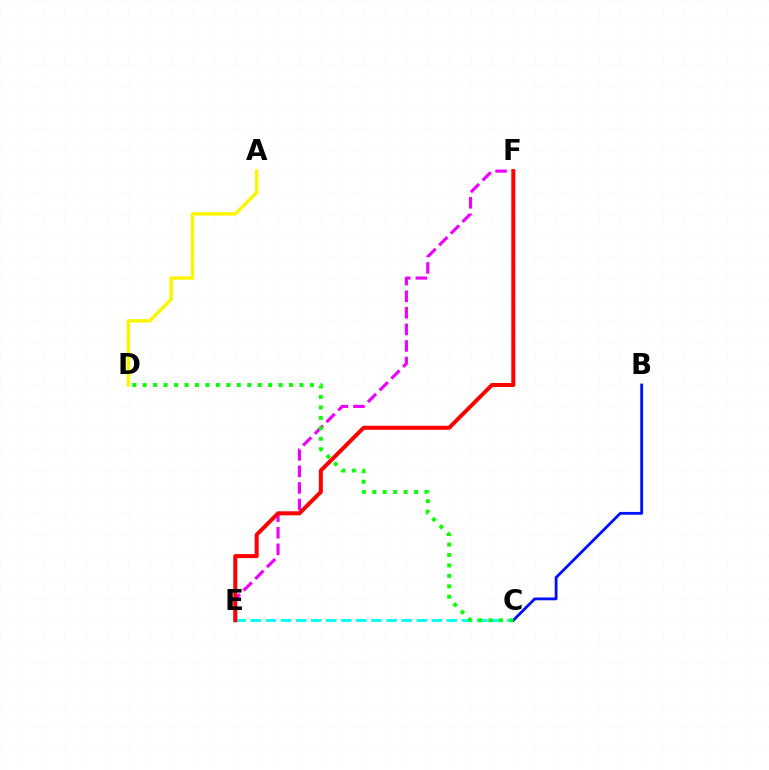{('E', 'F'): [{'color': '#ee00ff', 'line_style': 'dashed', 'thickness': 2.25}, {'color': '#ff0000', 'line_style': 'solid', 'thickness': 2.89}], ('A', 'D'): [{'color': '#fcf500', 'line_style': 'solid', 'thickness': 2.47}], ('C', 'E'): [{'color': '#00fff6', 'line_style': 'dashed', 'thickness': 2.05}], ('B', 'C'): [{'color': '#0010ff', 'line_style': 'solid', 'thickness': 2.04}], ('C', 'D'): [{'color': '#08ff00', 'line_style': 'dotted', 'thickness': 2.84}]}